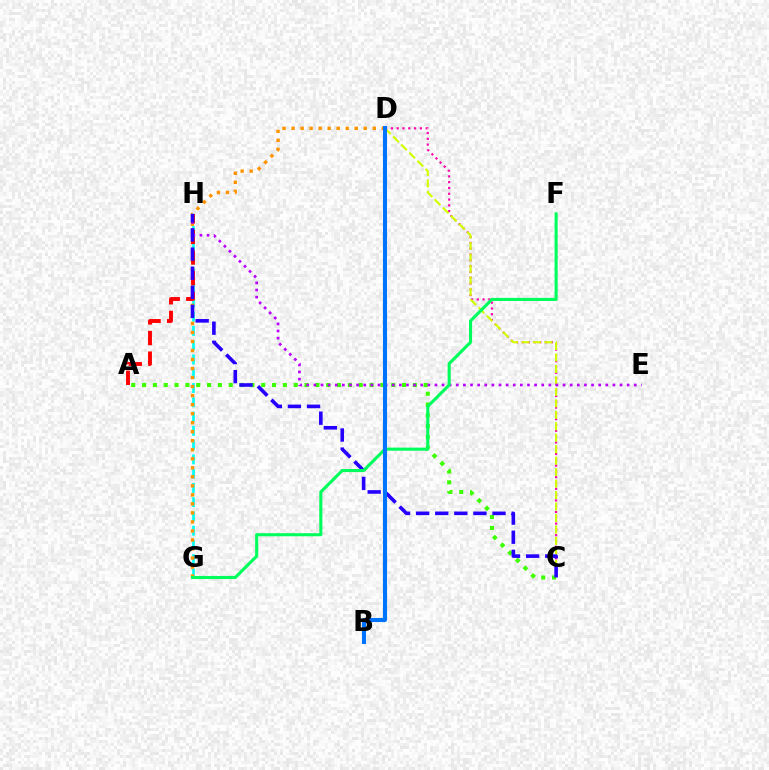{('C', 'D'): [{'color': '#ff00ac', 'line_style': 'dotted', 'thickness': 1.58}, {'color': '#d1ff00', 'line_style': 'dashed', 'thickness': 1.56}], ('A', 'C'): [{'color': '#3dff00', 'line_style': 'dotted', 'thickness': 2.94}], ('G', 'H'): [{'color': '#00fff6', 'line_style': 'dashed', 'thickness': 1.94}], ('D', 'G'): [{'color': '#ff9400', 'line_style': 'dotted', 'thickness': 2.45}], ('A', 'H'): [{'color': '#ff0000', 'line_style': 'dashed', 'thickness': 2.8}], ('E', 'H'): [{'color': '#b900ff', 'line_style': 'dotted', 'thickness': 1.93}], ('C', 'H'): [{'color': '#2500ff', 'line_style': 'dashed', 'thickness': 2.59}], ('F', 'G'): [{'color': '#00ff5c', 'line_style': 'solid', 'thickness': 2.22}], ('B', 'D'): [{'color': '#0074ff', 'line_style': 'solid', 'thickness': 2.93}]}